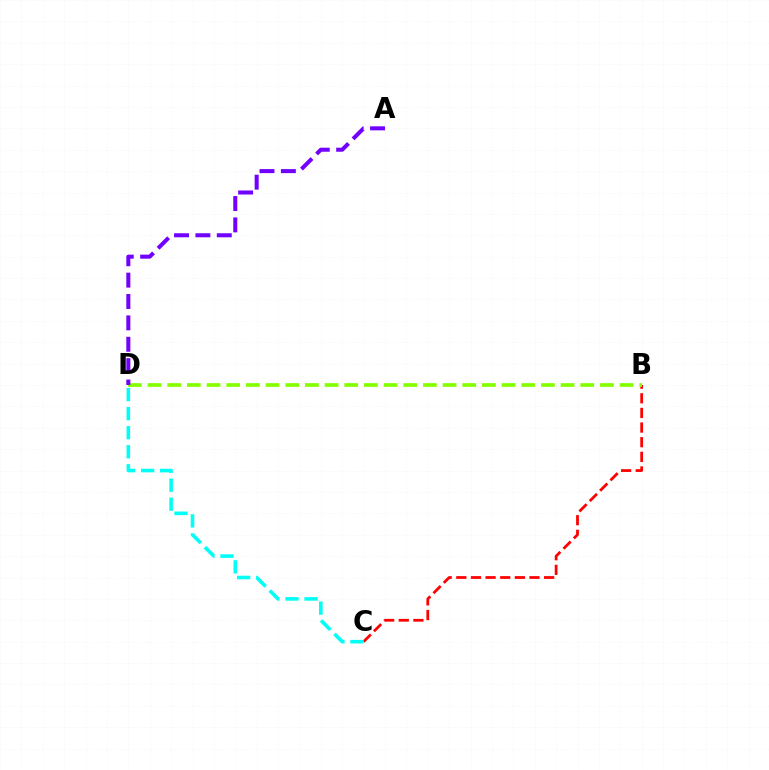{('B', 'C'): [{'color': '#ff0000', 'line_style': 'dashed', 'thickness': 1.99}], ('C', 'D'): [{'color': '#00fff6', 'line_style': 'dashed', 'thickness': 2.59}], ('B', 'D'): [{'color': '#84ff00', 'line_style': 'dashed', 'thickness': 2.67}], ('A', 'D'): [{'color': '#7200ff', 'line_style': 'dashed', 'thickness': 2.9}]}